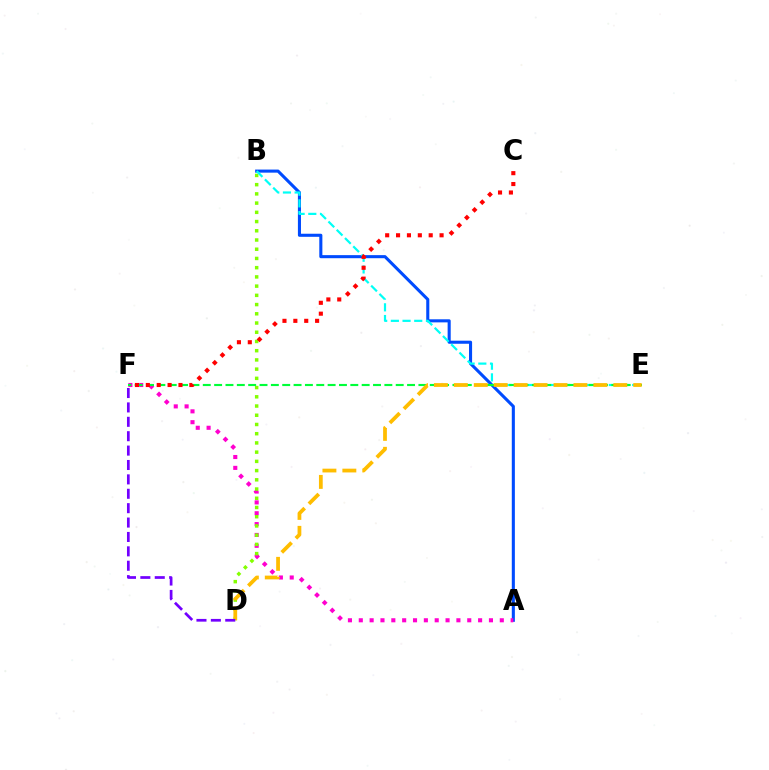{('A', 'B'): [{'color': '#004bff', 'line_style': 'solid', 'thickness': 2.22}], ('A', 'F'): [{'color': '#ff00cf', 'line_style': 'dotted', 'thickness': 2.95}], ('B', 'D'): [{'color': '#84ff00', 'line_style': 'dotted', 'thickness': 2.51}], ('B', 'E'): [{'color': '#00fff6', 'line_style': 'dashed', 'thickness': 1.59}], ('E', 'F'): [{'color': '#00ff39', 'line_style': 'dashed', 'thickness': 1.54}], ('D', 'E'): [{'color': '#ffbd00', 'line_style': 'dashed', 'thickness': 2.71}], ('D', 'F'): [{'color': '#7200ff', 'line_style': 'dashed', 'thickness': 1.96}], ('C', 'F'): [{'color': '#ff0000', 'line_style': 'dotted', 'thickness': 2.96}]}